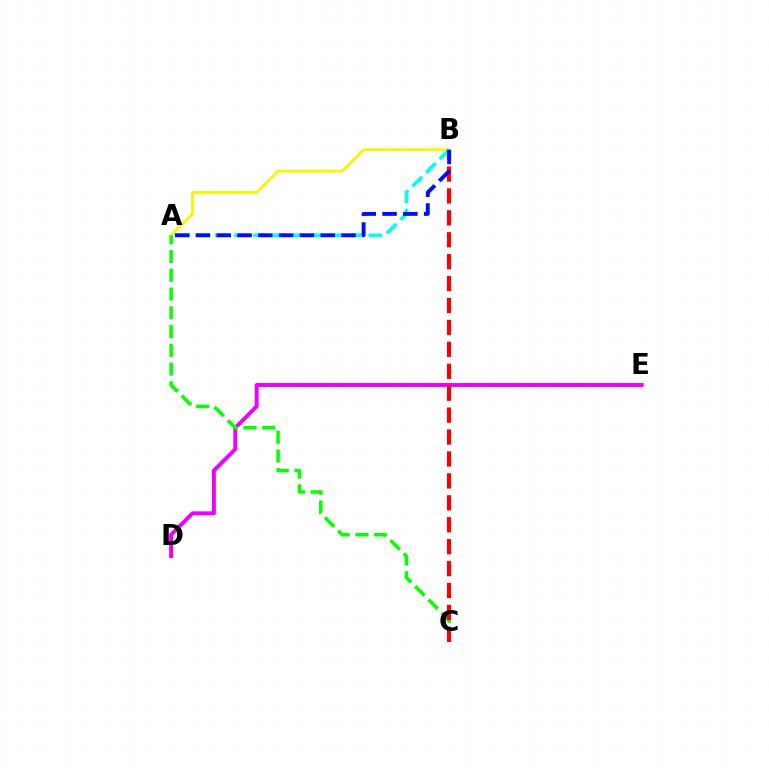{('A', 'B'): [{'color': '#fcf500', 'line_style': 'solid', 'thickness': 2.02}, {'color': '#00fff6', 'line_style': 'dashed', 'thickness': 2.61}, {'color': '#0010ff', 'line_style': 'dashed', 'thickness': 2.83}], ('D', 'E'): [{'color': '#ee00ff', 'line_style': 'solid', 'thickness': 2.82}], ('A', 'C'): [{'color': '#08ff00', 'line_style': 'dashed', 'thickness': 2.55}], ('B', 'C'): [{'color': '#ff0000', 'line_style': 'dashed', 'thickness': 2.98}]}